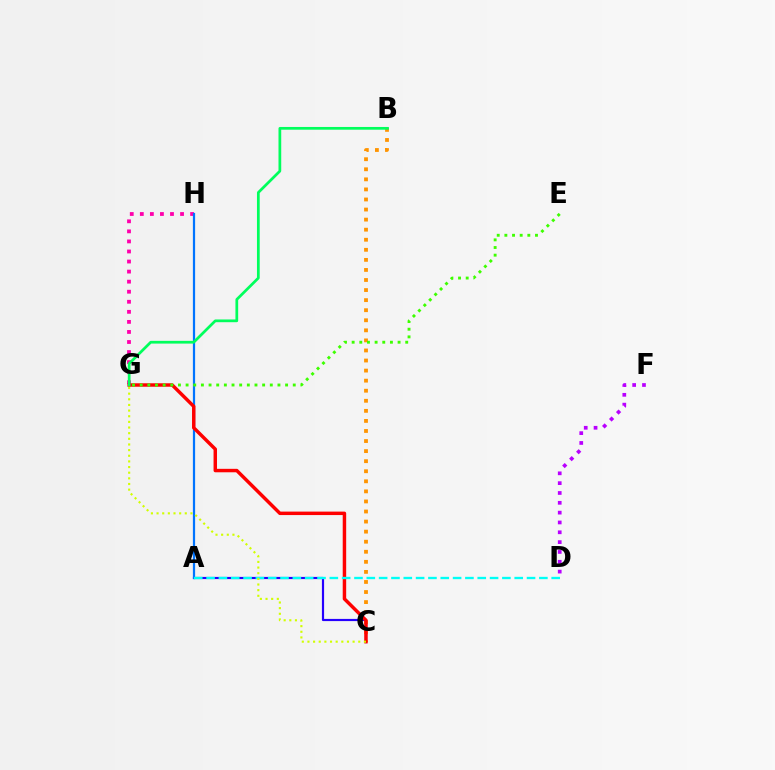{('G', 'H'): [{'color': '#ff00ac', 'line_style': 'dotted', 'thickness': 2.73}], ('A', 'C'): [{'color': '#2500ff', 'line_style': 'solid', 'thickness': 1.57}], ('A', 'H'): [{'color': '#0074ff', 'line_style': 'solid', 'thickness': 1.6}], ('B', 'C'): [{'color': '#ff9400', 'line_style': 'dotted', 'thickness': 2.73}], ('C', 'G'): [{'color': '#ff0000', 'line_style': 'solid', 'thickness': 2.49}, {'color': '#d1ff00', 'line_style': 'dotted', 'thickness': 1.53}], ('B', 'G'): [{'color': '#00ff5c', 'line_style': 'solid', 'thickness': 1.97}], ('E', 'G'): [{'color': '#3dff00', 'line_style': 'dotted', 'thickness': 2.08}], ('D', 'F'): [{'color': '#b900ff', 'line_style': 'dotted', 'thickness': 2.67}], ('A', 'D'): [{'color': '#00fff6', 'line_style': 'dashed', 'thickness': 1.67}]}